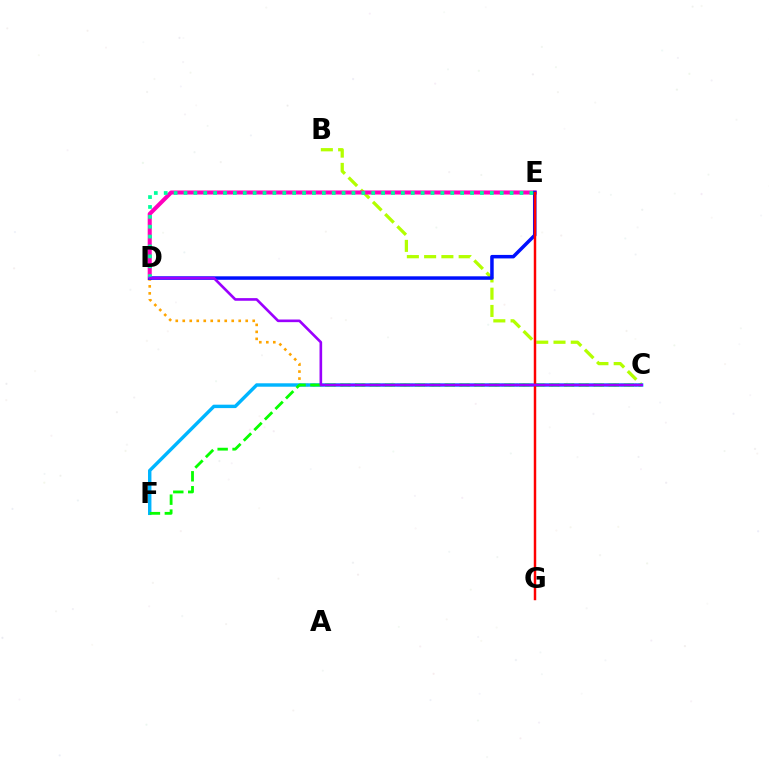{('B', 'C'): [{'color': '#b3ff00', 'line_style': 'dashed', 'thickness': 2.35}], ('D', 'E'): [{'color': '#ff00bd', 'line_style': 'solid', 'thickness': 2.92}, {'color': '#0010ff', 'line_style': 'solid', 'thickness': 2.52}, {'color': '#00ff9d', 'line_style': 'dotted', 'thickness': 2.69}], ('C', 'D'): [{'color': '#ffa500', 'line_style': 'dotted', 'thickness': 1.9}, {'color': '#9b00ff', 'line_style': 'solid', 'thickness': 1.9}], ('C', 'F'): [{'color': '#00b5ff', 'line_style': 'solid', 'thickness': 2.46}, {'color': '#08ff00', 'line_style': 'dashed', 'thickness': 2.03}], ('E', 'G'): [{'color': '#ff0000', 'line_style': 'solid', 'thickness': 1.77}]}